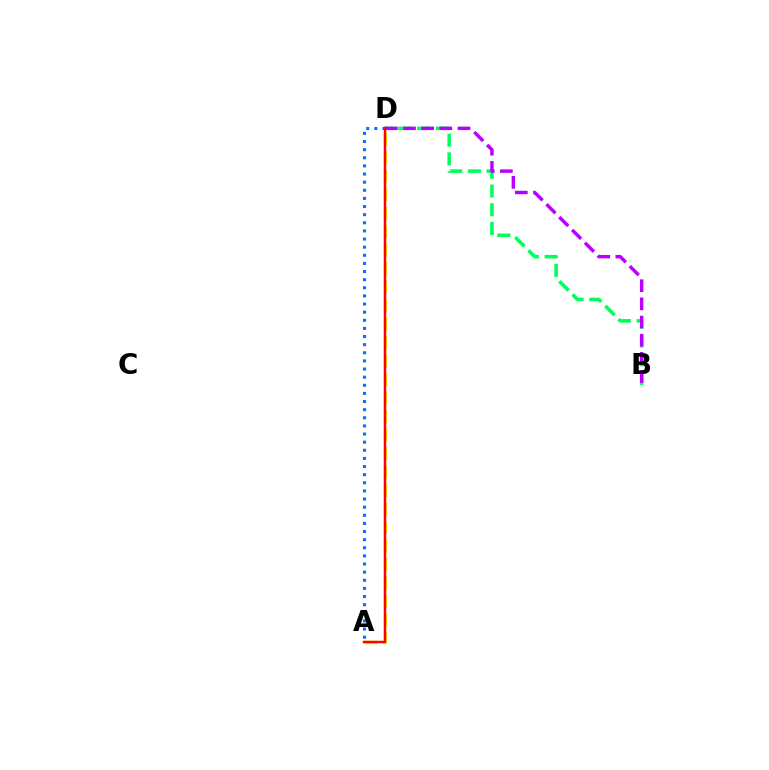{('B', 'D'): [{'color': '#00ff5c', 'line_style': 'dashed', 'thickness': 2.54}, {'color': '#b900ff', 'line_style': 'dashed', 'thickness': 2.47}], ('A', 'D'): [{'color': '#0074ff', 'line_style': 'dotted', 'thickness': 2.21}, {'color': '#d1ff00', 'line_style': 'dashed', 'thickness': 2.51}, {'color': '#ff0000', 'line_style': 'solid', 'thickness': 1.78}]}